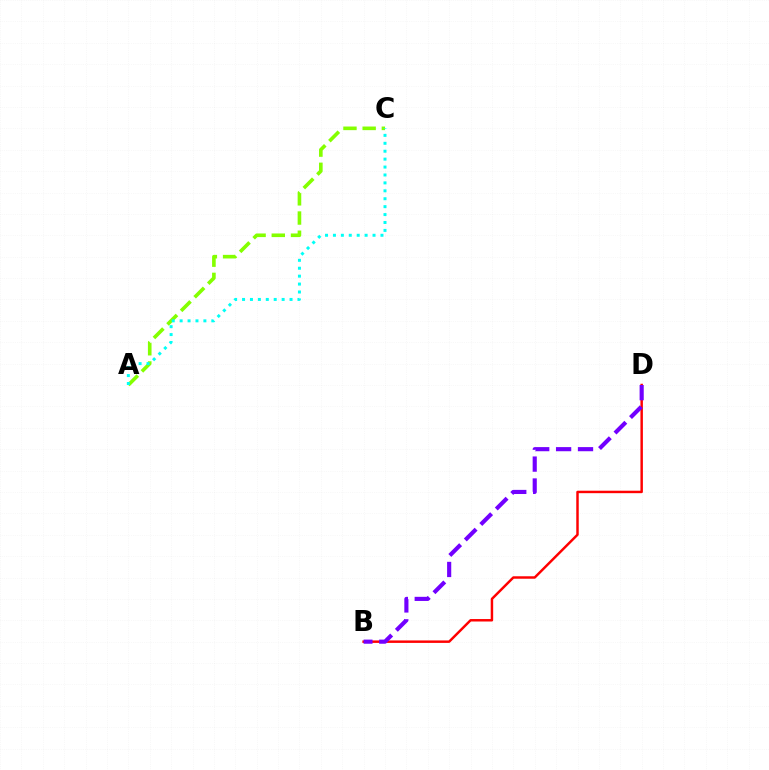{('B', 'D'): [{'color': '#ff0000', 'line_style': 'solid', 'thickness': 1.77}, {'color': '#7200ff', 'line_style': 'dashed', 'thickness': 2.98}], ('A', 'C'): [{'color': '#84ff00', 'line_style': 'dashed', 'thickness': 2.61}, {'color': '#00fff6', 'line_style': 'dotted', 'thickness': 2.15}]}